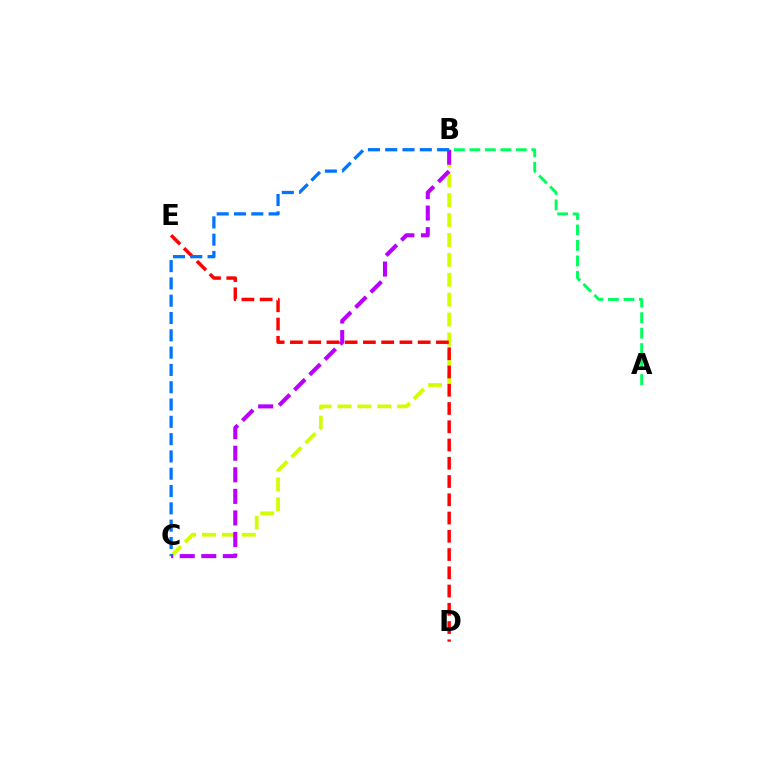{('B', 'C'): [{'color': '#d1ff00', 'line_style': 'dashed', 'thickness': 2.7}, {'color': '#b900ff', 'line_style': 'dashed', 'thickness': 2.93}, {'color': '#0074ff', 'line_style': 'dashed', 'thickness': 2.35}], ('A', 'B'): [{'color': '#00ff5c', 'line_style': 'dashed', 'thickness': 2.1}], ('D', 'E'): [{'color': '#ff0000', 'line_style': 'dashed', 'thickness': 2.48}]}